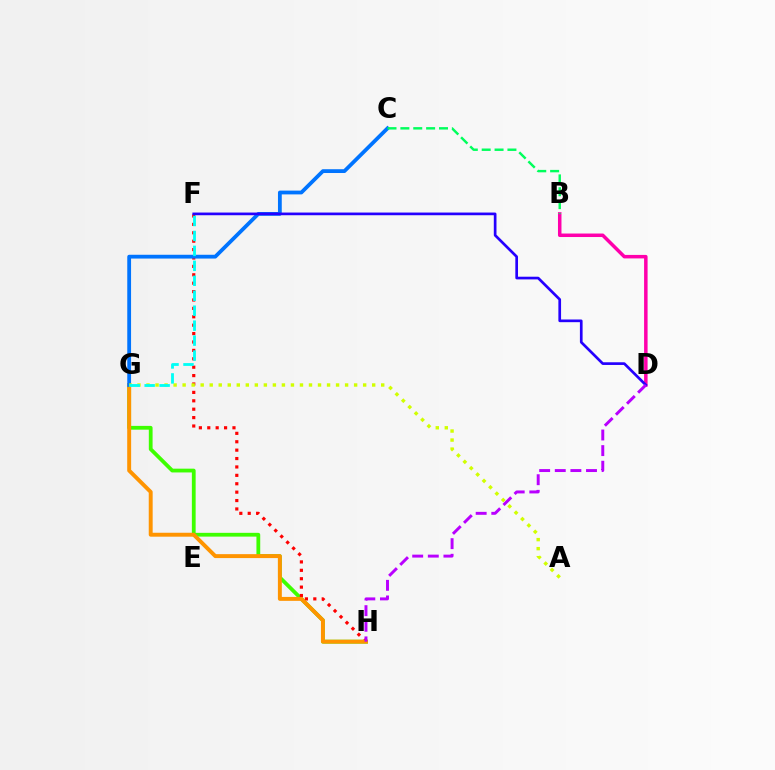{('B', 'D'): [{'color': '#ff00ac', 'line_style': 'solid', 'thickness': 2.52}], ('G', 'H'): [{'color': '#3dff00', 'line_style': 'solid', 'thickness': 2.72}, {'color': '#ff9400', 'line_style': 'solid', 'thickness': 2.83}], ('F', 'H'): [{'color': '#ff0000', 'line_style': 'dotted', 'thickness': 2.28}], ('C', 'G'): [{'color': '#0074ff', 'line_style': 'solid', 'thickness': 2.73}], ('A', 'G'): [{'color': '#d1ff00', 'line_style': 'dotted', 'thickness': 2.45}], ('D', 'F'): [{'color': '#2500ff', 'line_style': 'solid', 'thickness': 1.93}], ('F', 'G'): [{'color': '#00fff6', 'line_style': 'dashed', 'thickness': 2.03}], ('B', 'C'): [{'color': '#00ff5c', 'line_style': 'dashed', 'thickness': 1.75}], ('D', 'H'): [{'color': '#b900ff', 'line_style': 'dashed', 'thickness': 2.12}]}